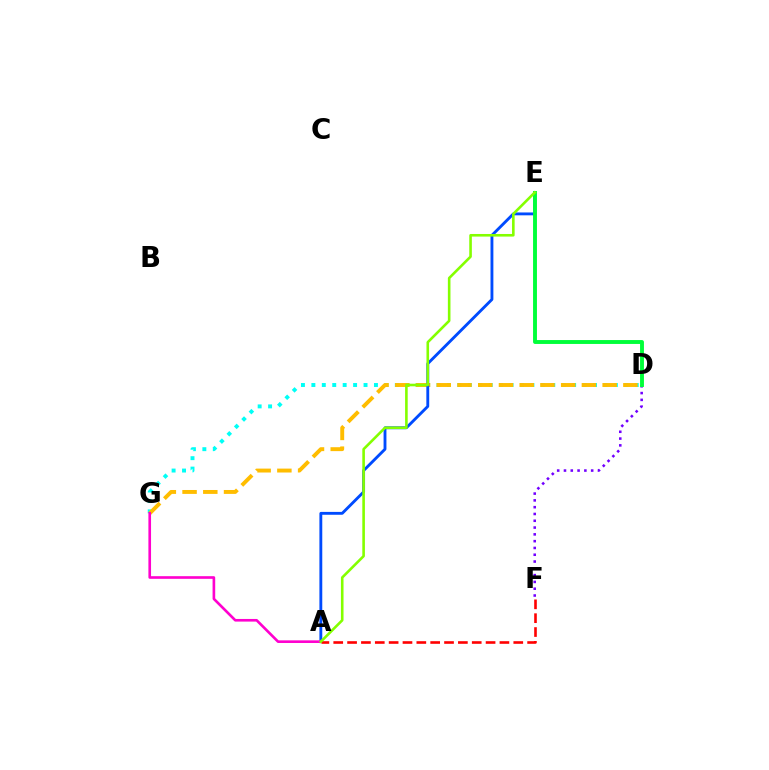{('D', 'G'): [{'color': '#00fff6', 'line_style': 'dotted', 'thickness': 2.83}, {'color': '#ffbd00', 'line_style': 'dashed', 'thickness': 2.82}], ('D', 'F'): [{'color': '#7200ff', 'line_style': 'dotted', 'thickness': 1.85}], ('A', 'E'): [{'color': '#004bff', 'line_style': 'solid', 'thickness': 2.06}, {'color': '#84ff00', 'line_style': 'solid', 'thickness': 1.87}], ('D', 'E'): [{'color': '#00ff39', 'line_style': 'solid', 'thickness': 2.8}], ('A', 'G'): [{'color': '#ff00cf', 'line_style': 'solid', 'thickness': 1.9}], ('A', 'F'): [{'color': '#ff0000', 'line_style': 'dashed', 'thickness': 1.88}]}